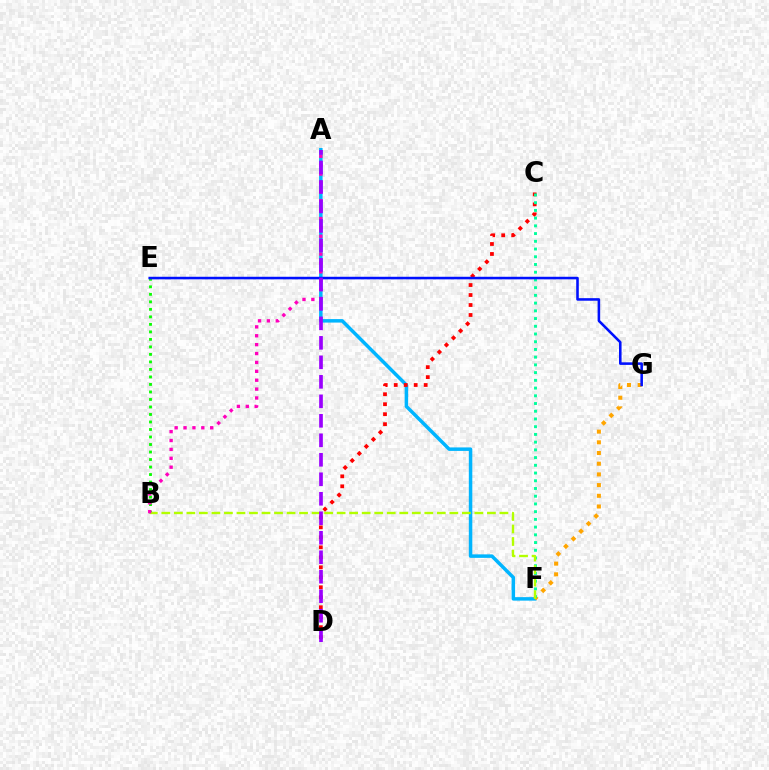{('A', 'F'): [{'color': '#00b5ff', 'line_style': 'solid', 'thickness': 2.52}], ('B', 'E'): [{'color': '#08ff00', 'line_style': 'dotted', 'thickness': 2.04}], ('C', 'D'): [{'color': '#ff0000', 'line_style': 'dotted', 'thickness': 2.71}], ('F', 'G'): [{'color': '#ffa500', 'line_style': 'dotted', 'thickness': 2.91}], ('C', 'F'): [{'color': '#00ff9d', 'line_style': 'dotted', 'thickness': 2.1}], ('E', 'G'): [{'color': '#0010ff', 'line_style': 'solid', 'thickness': 1.85}], ('B', 'F'): [{'color': '#b3ff00', 'line_style': 'dashed', 'thickness': 1.7}], ('A', 'B'): [{'color': '#ff00bd', 'line_style': 'dotted', 'thickness': 2.42}], ('A', 'D'): [{'color': '#9b00ff', 'line_style': 'dashed', 'thickness': 2.65}]}